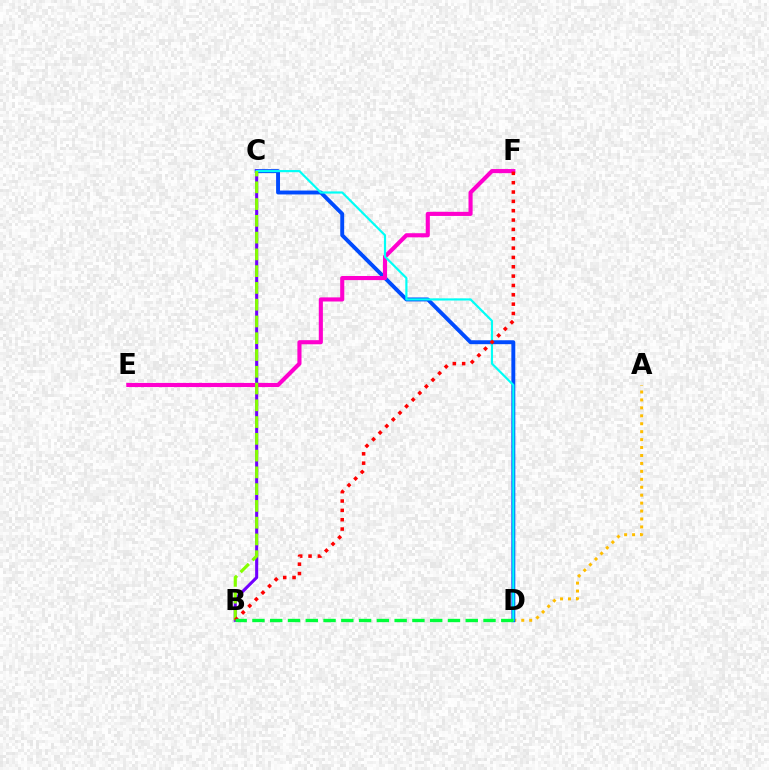{('A', 'D'): [{'color': '#ffbd00', 'line_style': 'dotted', 'thickness': 2.16}], ('C', 'D'): [{'color': '#004bff', 'line_style': 'solid', 'thickness': 2.81}, {'color': '#00fff6', 'line_style': 'solid', 'thickness': 1.57}], ('E', 'F'): [{'color': '#ff00cf', 'line_style': 'solid', 'thickness': 2.96}], ('B', 'C'): [{'color': '#7200ff', 'line_style': 'solid', 'thickness': 2.21}, {'color': '#84ff00', 'line_style': 'dashed', 'thickness': 2.28}], ('B', 'F'): [{'color': '#ff0000', 'line_style': 'dotted', 'thickness': 2.54}], ('B', 'D'): [{'color': '#00ff39', 'line_style': 'dashed', 'thickness': 2.41}]}